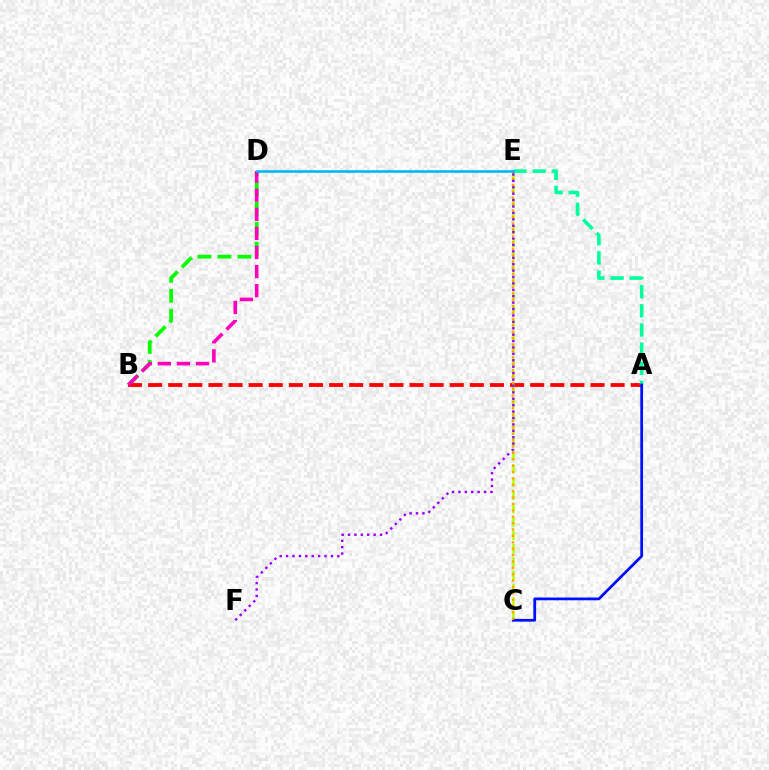{('B', 'D'): [{'color': '#08ff00', 'line_style': 'dashed', 'thickness': 2.71}, {'color': '#ff00bd', 'line_style': 'dashed', 'thickness': 2.59}], ('A', 'B'): [{'color': '#ff0000', 'line_style': 'dashed', 'thickness': 2.73}], ('C', 'E'): [{'color': '#b3ff00', 'line_style': 'dashed', 'thickness': 1.81}, {'color': '#ffa500', 'line_style': 'dotted', 'thickness': 1.73}], ('A', 'E'): [{'color': '#00ff9d', 'line_style': 'dashed', 'thickness': 2.6}], ('A', 'C'): [{'color': '#0010ff', 'line_style': 'solid', 'thickness': 1.99}], ('E', 'F'): [{'color': '#9b00ff', 'line_style': 'dotted', 'thickness': 1.74}], ('D', 'E'): [{'color': '#00b5ff', 'line_style': 'solid', 'thickness': 1.85}]}